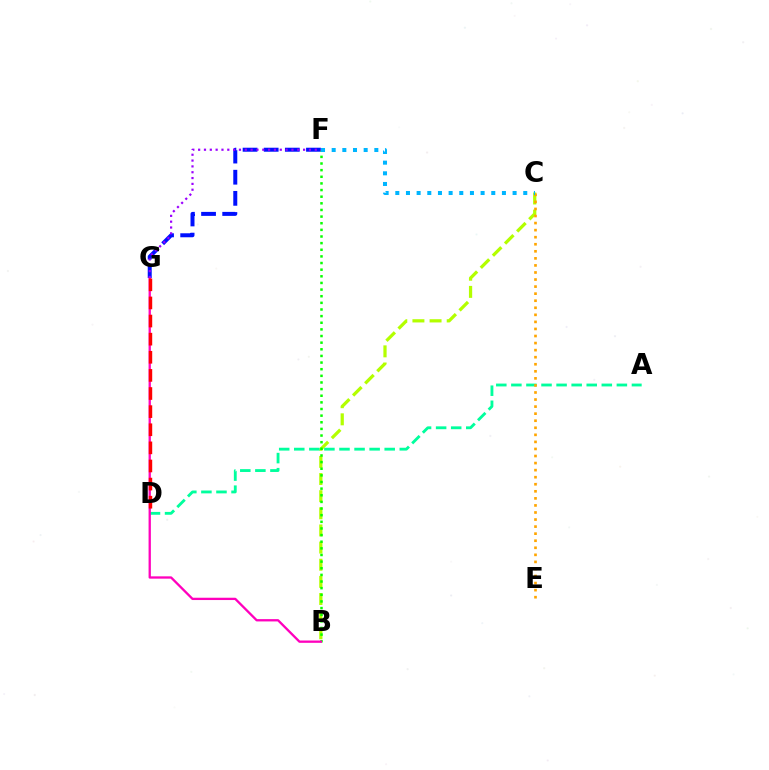{('B', 'C'): [{'color': '#b3ff00', 'line_style': 'dashed', 'thickness': 2.33}], ('F', 'G'): [{'color': '#0010ff', 'line_style': 'dashed', 'thickness': 2.87}, {'color': '#9b00ff', 'line_style': 'dotted', 'thickness': 1.58}], ('A', 'D'): [{'color': '#00ff9d', 'line_style': 'dashed', 'thickness': 2.05}], ('B', 'F'): [{'color': '#08ff00', 'line_style': 'dotted', 'thickness': 1.8}], ('C', 'E'): [{'color': '#ffa500', 'line_style': 'dotted', 'thickness': 1.92}], ('B', 'G'): [{'color': '#ff00bd', 'line_style': 'solid', 'thickness': 1.66}], ('C', 'F'): [{'color': '#00b5ff', 'line_style': 'dotted', 'thickness': 2.9}], ('D', 'G'): [{'color': '#ff0000', 'line_style': 'dashed', 'thickness': 2.46}]}